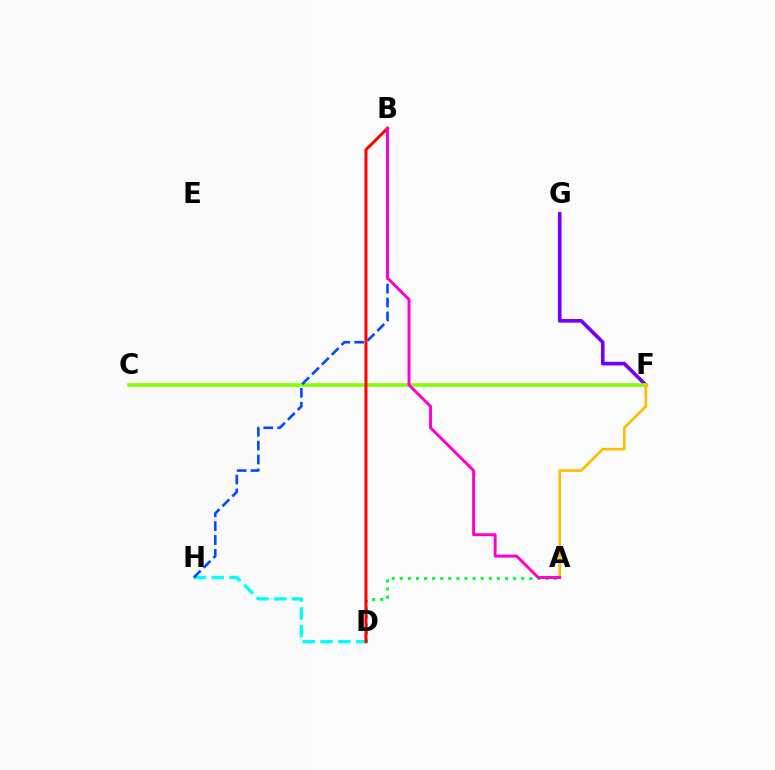{('F', 'G'): [{'color': '#7200ff', 'line_style': 'solid', 'thickness': 2.62}], ('C', 'F'): [{'color': '#84ff00', 'line_style': 'solid', 'thickness': 2.66}], ('A', 'D'): [{'color': '#00ff39', 'line_style': 'dotted', 'thickness': 2.2}], ('D', 'H'): [{'color': '#00fff6', 'line_style': 'dashed', 'thickness': 2.42}], ('B', 'H'): [{'color': '#004bff', 'line_style': 'dashed', 'thickness': 1.88}], ('A', 'F'): [{'color': '#ffbd00', 'line_style': 'solid', 'thickness': 1.91}], ('B', 'D'): [{'color': '#ff0000', 'line_style': 'solid', 'thickness': 2.16}], ('A', 'B'): [{'color': '#ff00cf', 'line_style': 'solid', 'thickness': 2.12}]}